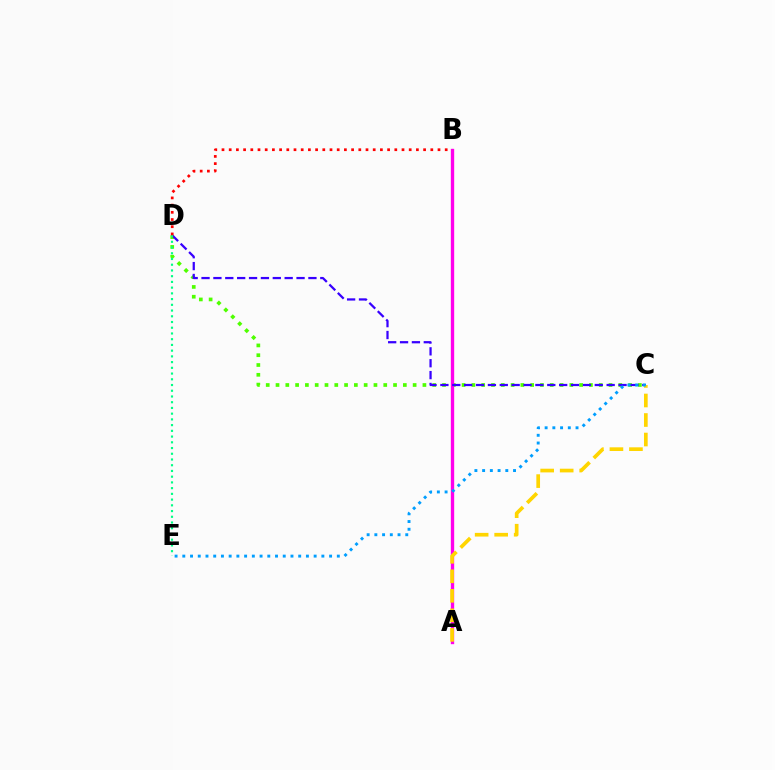{('C', 'D'): [{'color': '#4fff00', 'line_style': 'dotted', 'thickness': 2.66}, {'color': '#3700ff', 'line_style': 'dashed', 'thickness': 1.61}], ('A', 'B'): [{'color': '#ff00ed', 'line_style': 'solid', 'thickness': 2.41}], ('D', 'E'): [{'color': '#00ff86', 'line_style': 'dotted', 'thickness': 1.56}], ('B', 'D'): [{'color': '#ff0000', 'line_style': 'dotted', 'thickness': 1.96}], ('A', 'C'): [{'color': '#ffd500', 'line_style': 'dashed', 'thickness': 2.65}], ('C', 'E'): [{'color': '#009eff', 'line_style': 'dotted', 'thickness': 2.1}]}